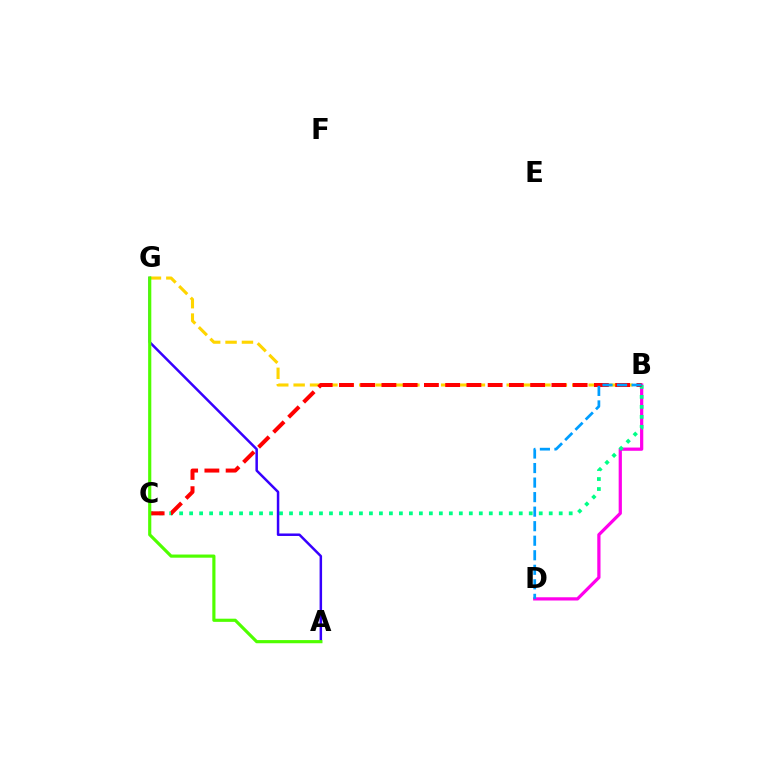{('B', 'G'): [{'color': '#ffd500', 'line_style': 'dashed', 'thickness': 2.23}], ('B', 'D'): [{'color': '#ff00ed', 'line_style': 'solid', 'thickness': 2.32}, {'color': '#009eff', 'line_style': 'dashed', 'thickness': 1.97}], ('B', 'C'): [{'color': '#00ff86', 'line_style': 'dotted', 'thickness': 2.71}, {'color': '#ff0000', 'line_style': 'dashed', 'thickness': 2.89}], ('A', 'G'): [{'color': '#3700ff', 'line_style': 'solid', 'thickness': 1.8}, {'color': '#4fff00', 'line_style': 'solid', 'thickness': 2.28}]}